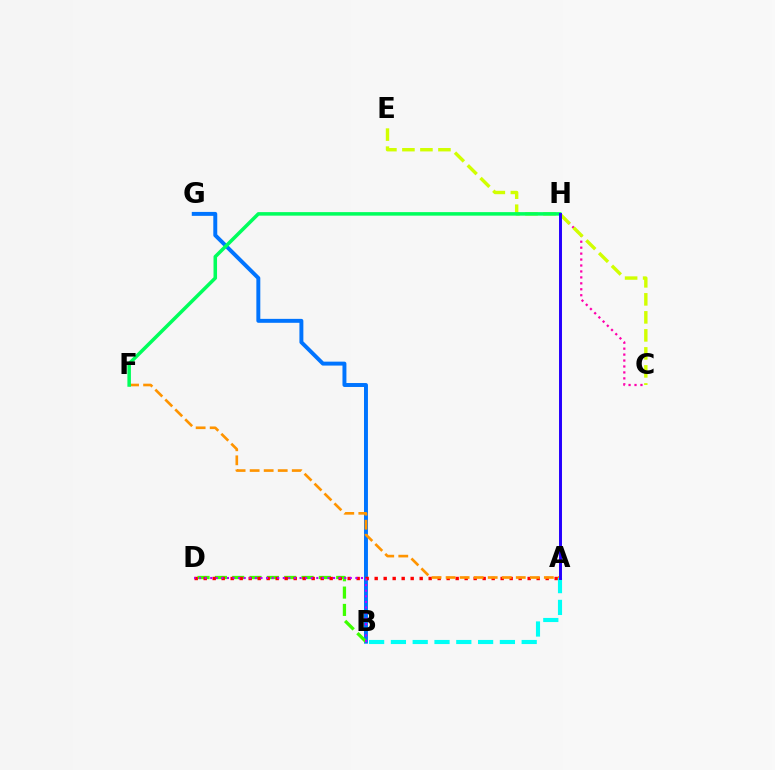{('B', 'G'): [{'color': '#0074ff', 'line_style': 'solid', 'thickness': 2.84}], ('B', 'D'): [{'color': '#3dff00', 'line_style': 'dashed', 'thickness': 2.35}, {'color': '#b900ff', 'line_style': 'dotted', 'thickness': 1.52}], ('A', 'D'): [{'color': '#ff0000', 'line_style': 'dotted', 'thickness': 2.45}], ('C', 'H'): [{'color': '#ff00ac', 'line_style': 'dotted', 'thickness': 1.62}], ('C', 'E'): [{'color': '#d1ff00', 'line_style': 'dashed', 'thickness': 2.45}], ('A', 'F'): [{'color': '#ff9400', 'line_style': 'dashed', 'thickness': 1.91}], ('A', 'B'): [{'color': '#00fff6', 'line_style': 'dashed', 'thickness': 2.96}], ('F', 'H'): [{'color': '#00ff5c', 'line_style': 'solid', 'thickness': 2.54}], ('A', 'H'): [{'color': '#2500ff', 'line_style': 'solid', 'thickness': 2.13}]}